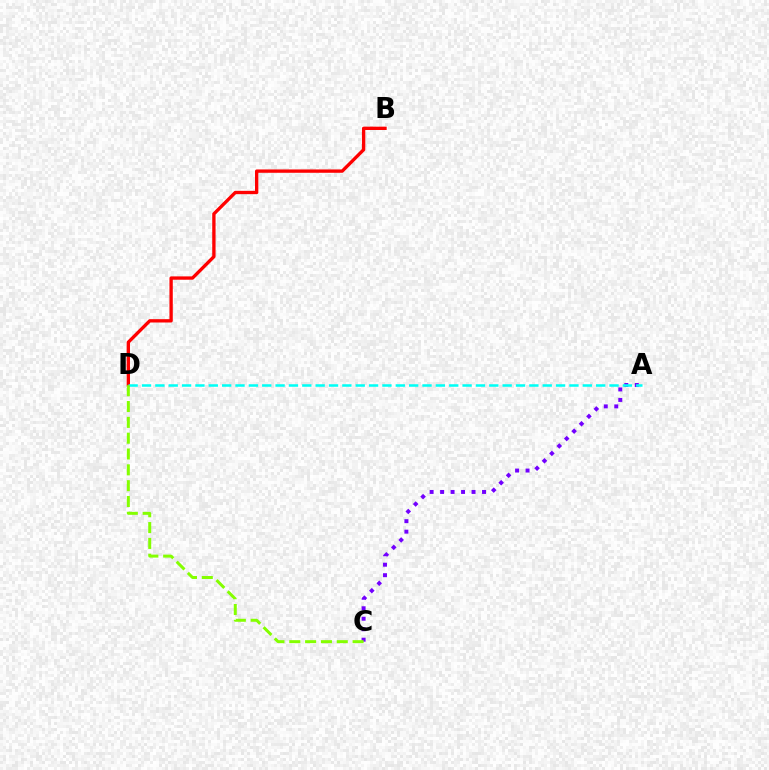{('A', 'C'): [{'color': '#7200ff', 'line_style': 'dotted', 'thickness': 2.85}], ('B', 'D'): [{'color': '#ff0000', 'line_style': 'solid', 'thickness': 2.4}], ('A', 'D'): [{'color': '#00fff6', 'line_style': 'dashed', 'thickness': 1.81}], ('C', 'D'): [{'color': '#84ff00', 'line_style': 'dashed', 'thickness': 2.15}]}